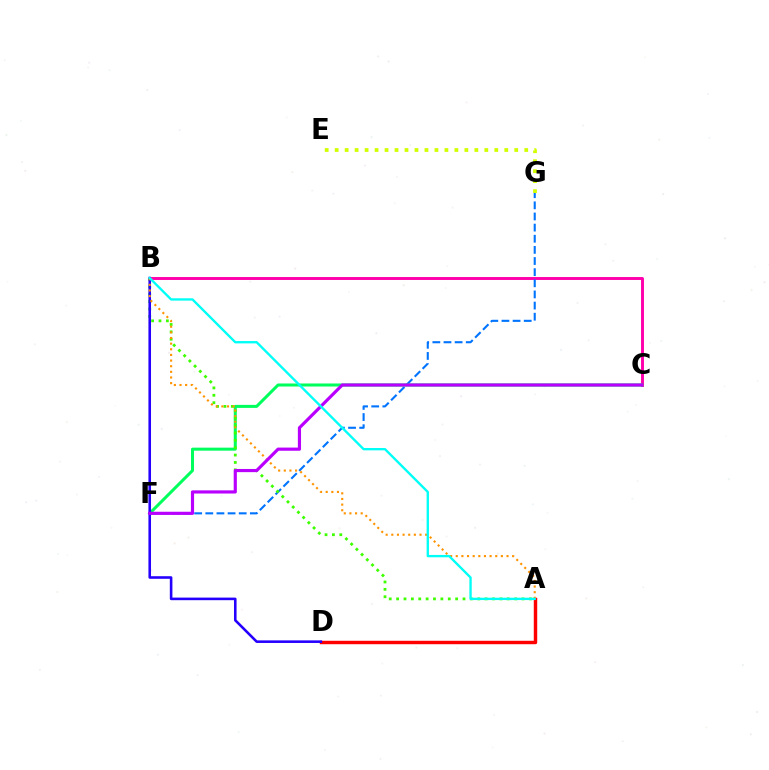{('B', 'C'): [{'color': '#ff00ac', 'line_style': 'solid', 'thickness': 2.11}], ('F', 'G'): [{'color': '#0074ff', 'line_style': 'dashed', 'thickness': 1.51}], ('C', 'F'): [{'color': '#00ff5c', 'line_style': 'solid', 'thickness': 2.18}, {'color': '#b900ff', 'line_style': 'solid', 'thickness': 2.28}], ('A', 'D'): [{'color': '#ff0000', 'line_style': 'solid', 'thickness': 2.48}], ('A', 'B'): [{'color': '#3dff00', 'line_style': 'dotted', 'thickness': 2.0}, {'color': '#ff9400', 'line_style': 'dotted', 'thickness': 1.53}, {'color': '#00fff6', 'line_style': 'solid', 'thickness': 1.68}], ('B', 'D'): [{'color': '#2500ff', 'line_style': 'solid', 'thickness': 1.86}], ('E', 'G'): [{'color': '#d1ff00', 'line_style': 'dotted', 'thickness': 2.71}]}